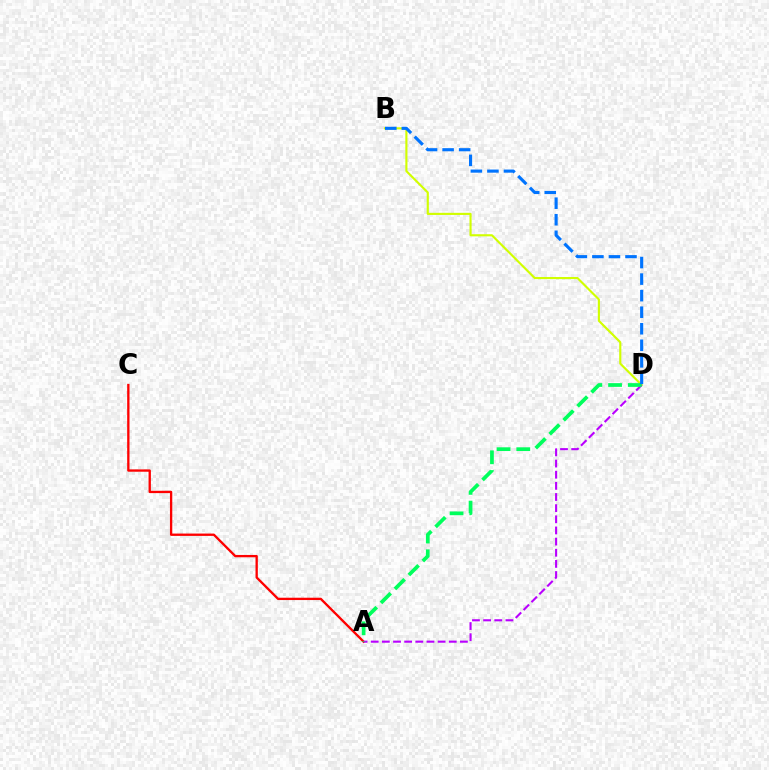{('A', 'C'): [{'color': '#ff0000', 'line_style': 'solid', 'thickness': 1.67}], ('B', 'D'): [{'color': '#d1ff00', 'line_style': 'solid', 'thickness': 1.53}, {'color': '#0074ff', 'line_style': 'dashed', 'thickness': 2.25}], ('A', 'D'): [{'color': '#b900ff', 'line_style': 'dashed', 'thickness': 1.51}, {'color': '#00ff5c', 'line_style': 'dashed', 'thickness': 2.68}]}